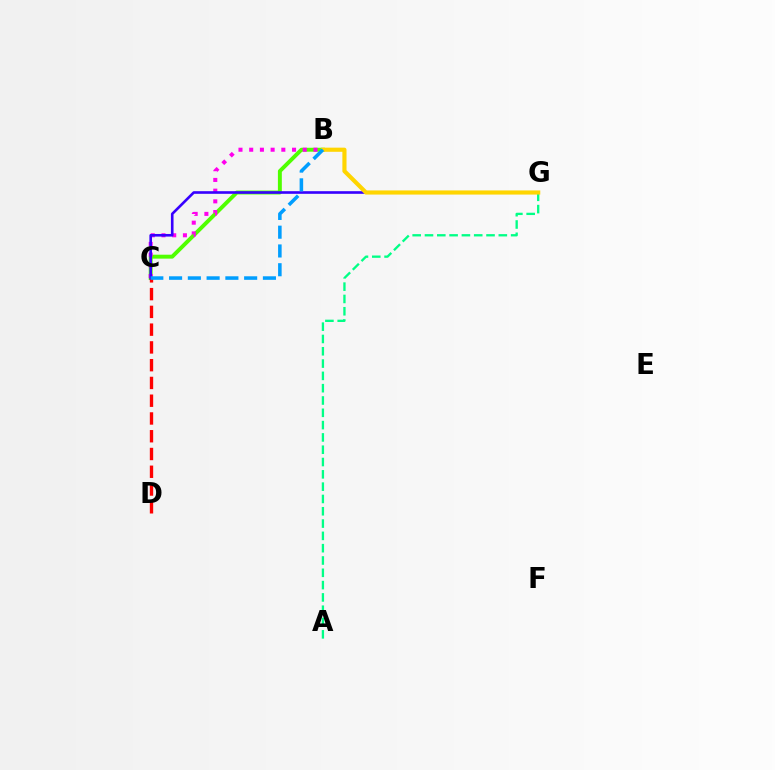{('B', 'C'): [{'color': '#4fff00', 'line_style': 'solid', 'thickness': 2.82}, {'color': '#ff00ed', 'line_style': 'dotted', 'thickness': 2.91}, {'color': '#009eff', 'line_style': 'dashed', 'thickness': 2.55}], ('C', 'D'): [{'color': '#ff0000', 'line_style': 'dashed', 'thickness': 2.41}], ('A', 'G'): [{'color': '#00ff86', 'line_style': 'dashed', 'thickness': 1.67}], ('C', 'G'): [{'color': '#3700ff', 'line_style': 'solid', 'thickness': 1.89}], ('B', 'G'): [{'color': '#ffd500', 'line_style': 'solid', 'thickness': 2.98}]}